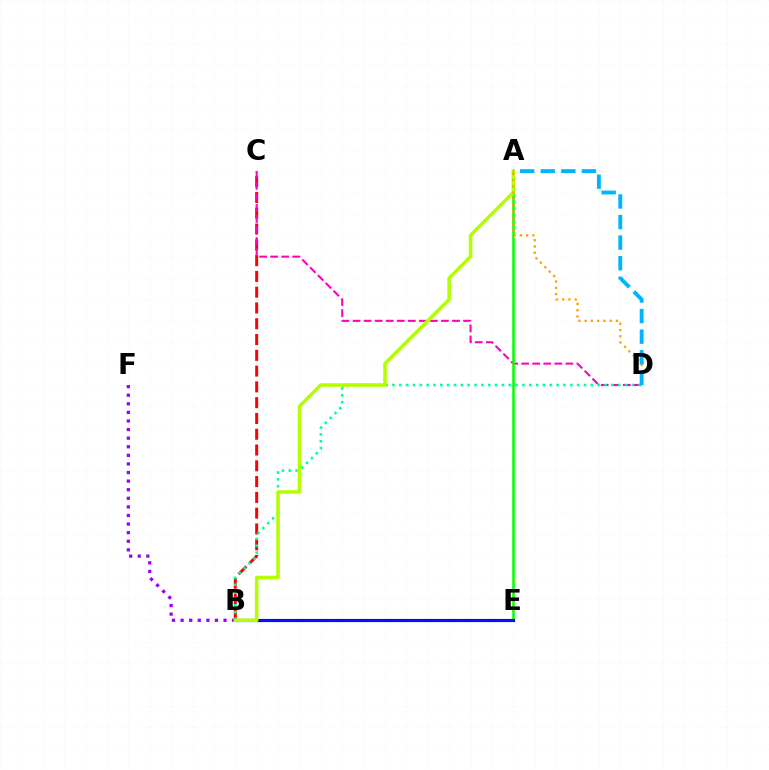{('B', 'C'): [{'color': '#ff0000', 'line_style': 'dashed', 'thickness': 2.14}], ('C', 'D'): [{'color': '#ff00bd', 'line_style': 'dashed', 'thickness': 1.5}], ('A', 'E'): [{'color': '#08ff00', 'line_style': 'solid', 'thickness': 1.82}], ('B', 'D'): [{'color': '#00ff9d', 'line_style': 'dotted', 'thickness': 1.86}], ('B', 'F'): [{'color': '#9b00ff', 'line_style': 'dotted', 'thickness': 2.33}], ('B', 'E'): [{'color': '#0010ff', 'line_style': 'solid', 'thickness': 2.28}], ('A', 'B'): [{'color': '#b3ff00', 'line_style': 'solid', 'thickness': 2.55}], ('A', 'D'): [{'color': '#ffa500', 'line_style': 'dotted', 'thickness': 1.7}, {'color': '#00b5ff', 'line_style': 'dashed', 'thickness': 2.8}]}